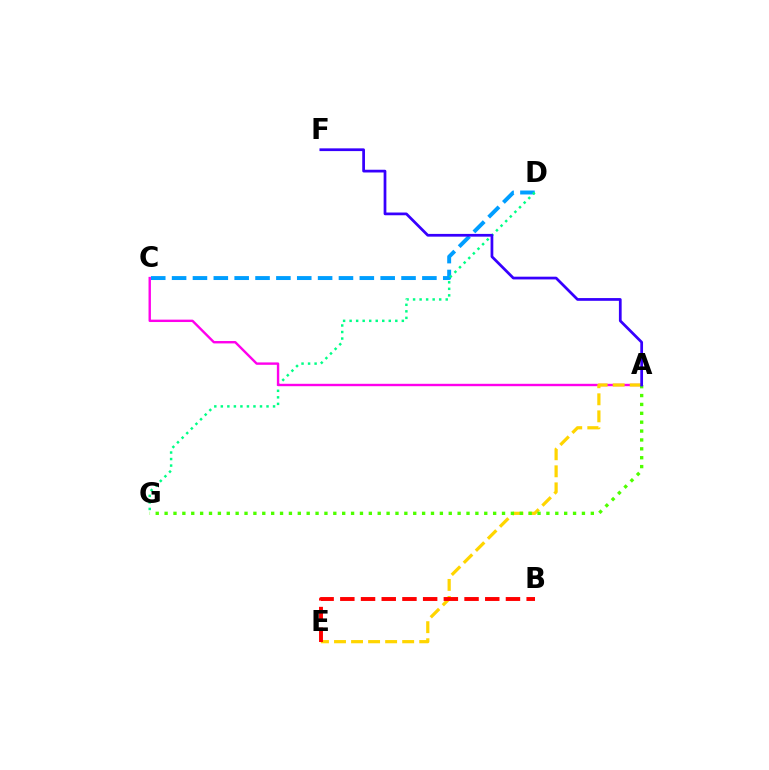{('C', 'D'): [{'color': '#009eff', 'line_style': 'dashed', 'thickness': 2.83}], ('D', 'G'): [{'color': '#00ff86', 'line_style': 'dotted', 'thickness': 1.77}], ('A', 'C'): [{'color': '#ff00ed', 'line_style': 'solid', 'thickness': 1.72}], ('A', 'E'): [{'color': '#ffd500', 'line_style': 'dashed', 'thickness': 2.32}], ('B', 'E'): [{'color': '#ff0000', 'line_style': 'dashed', 'thickness': 2.81}], ('A', 'G'): [{'color': '#4fff00', 'line_style': 'dotted', 'thickness': 2.41}], ('A', 'F'): [{'color': '#3700ff', 'line_style': 'solid', 'thickness': 1.97}]}